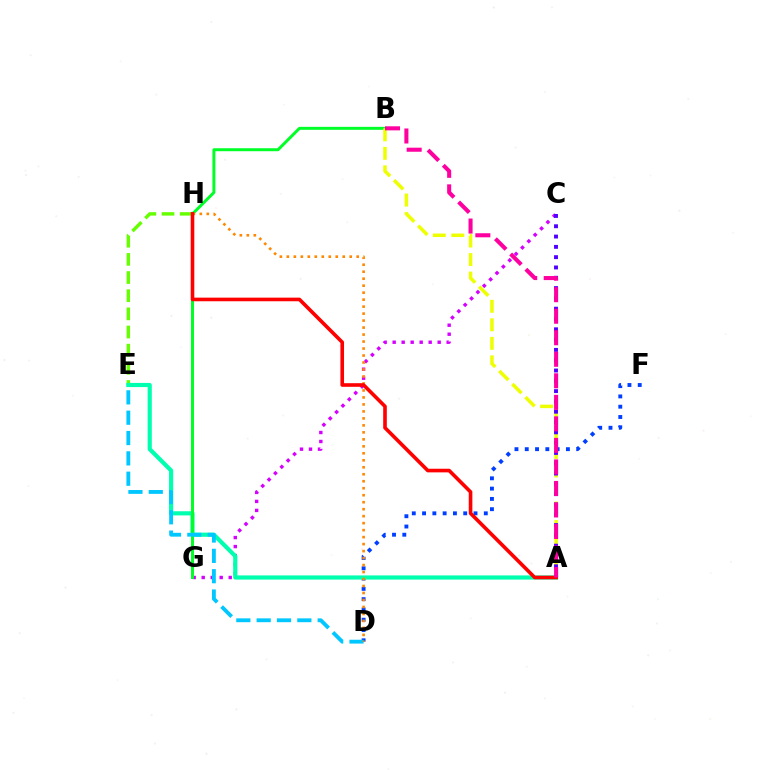{('E', 'H'): [{'color': '#66ff00', 'line_style': 'dashed', 'thickness': 2.47}], ('D', 'F'): [{'color': '#003fff', 'line_style': 'dotted', 'thickness': 2.8}], ('C', 'G'): [{'color': '#d600ff', 'line_style': 'dotted', 'thickness': 2.45}], ('A', 'E'): [{'color': '#00ffaf', 'line_style': 'solid', 'thickness': 2.99}], ('B', 'G'): [{'color': '#00ff27', 'line_style': 'solid', 'thickness': 2.14}], ('D', 'E'): [{'color': '#00c7ff', 'line_style': 'dashed', 'thickness': 2.76}], ('D', 'H'): [{'color': '#ff8800', 'line_style': 'dotted', 'thickness': 1.9}], ('A', 'B'): [{'color': '#eeff00', 'line_style': 'dashed', 'thickness': 2.52}, {'color': '#ff00a0', 'line_style': 'dashed', 'thickness': 2.92}], ('A', 'C'): [{'color': '#4f00ff', 'line_style': 'dotted', 'thickness': 2.8}], ('A', 'H'): [{'color': '#ff0000', 'line_style': 'solid', 'thickness': 2.6}]}